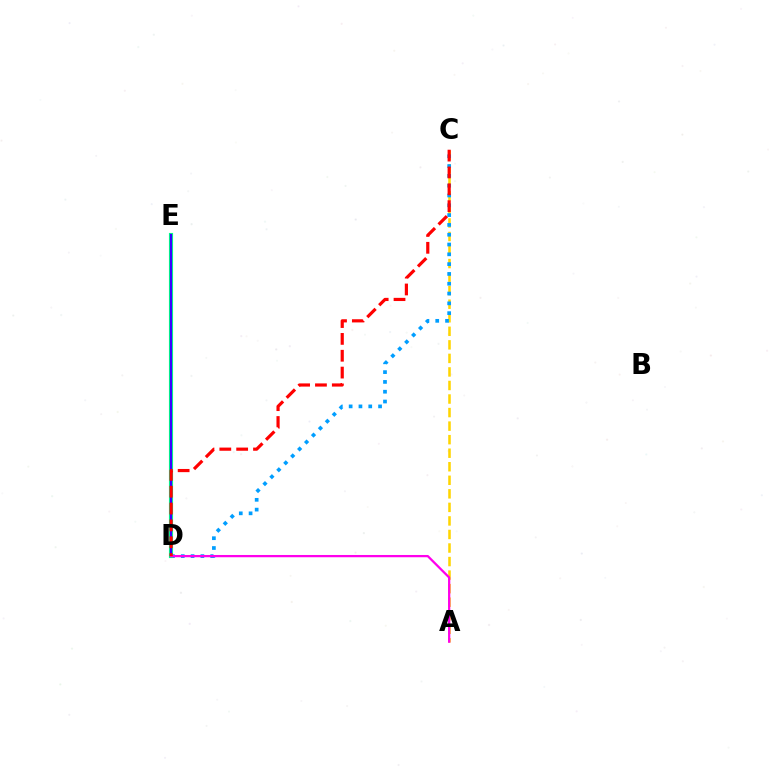{('A', 'C'): [{'color': '#ffd500', 'line_style': 'dashed', 'thickness': 1.84}], ('D', 'E'): [{'color': '#4fff00', 'line_style': 'dashed', 'thickness': 2.11}, {'color': '#00ff86', 'line_style': 'solid', 'thickness': 2.98}, {'color': '#3700ff', 'line_style': 'solid', 'thickness': 1.56}], ('C', 'D'): [{'color': '#009eff', 'line_style': 'dotted', 'thickness': 2.66}, {'color': '#ff0000', 'line_style': 'dashed', 'thickness': 2.29}], ('A', 'D'): [{'color': '#ff00ed', 'line_style': 'solid', 'thickness': 1.63}]}